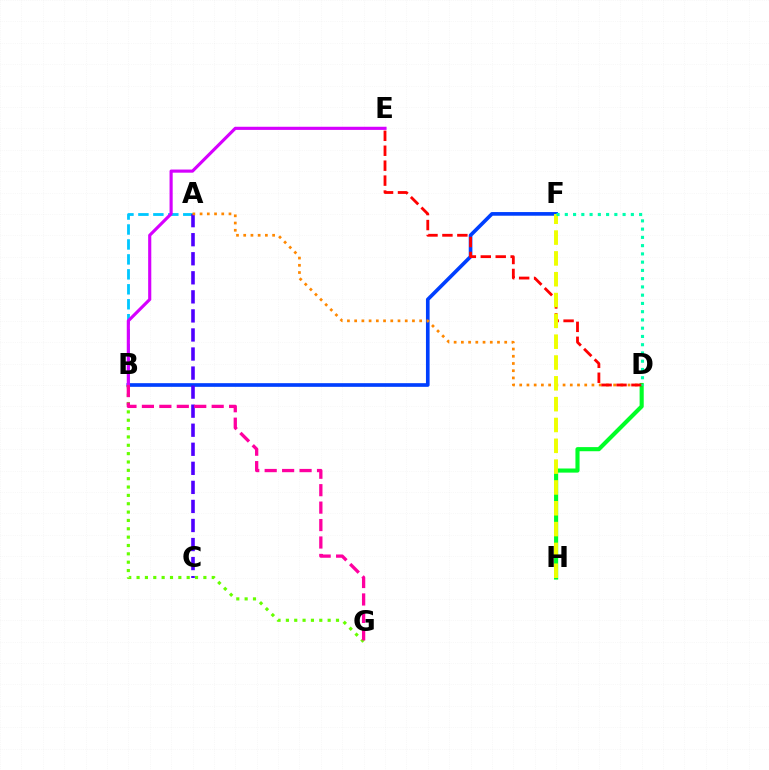{('A', 'B'): [{'color': '#00c7ff', 'line_style': 'dashed', 'thickness': 2.03}], ('D', 'H'): [{'color': '#00ff27', 'line_style': 'solid', 'thickness': 2.97}], ('B', 'F'): [{'color': '#003fff', 'line_style': 'solid', 'thickness': 2.63}], ('A', 'C'): [{'color': '#4f00ff', 'line_style': 'dashed', 'thickness': 2.59}], ('B', 'E'): [{'color': '#d600ff', 'line_style': 'solid', 'thickness': 2.26}], ('A', 'D'): [{'color': '#ff8800', 'line_style': 'dotted', 'thickness': 1.96}], ('B', 'G'): [{'color': '#66ff00', 'line_style': 'dotted', 'thickness': 2.27}, {'color': '#ff00a0', 'line_style': 'dashed', 'thickness': 2.37}], ('D', 'E'): [{'color': '#ff0000', 'line_style': 'dashed', 'thickness': 2.03}], ('F', 'H'): [{'color': '#eeff00', 'line_style': 'dashed', 'thickness': 2.83}], ('D', 'F'): [{'color': '#00ffaf', 'line_style': 'dotted', 'thickness': 2.24}]}